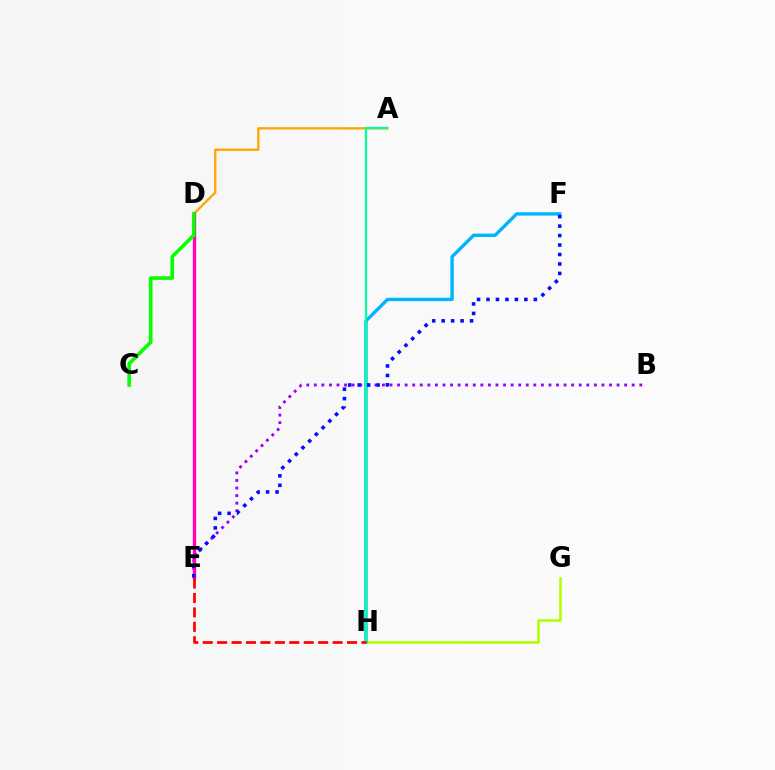{('G', 'H'): [{'color': '#b3ff00', 'line_style': 'solid', 'thickness': 1.89}], ('F', 'H'): [{'color': '#00b5ff', 'line_style': 'solid', 'thickness': 2.42}], ('B', 'E'): [{'color': '#9b00ff', 'line_style': 'dotted', 'thickness': 2.06}], ('A', 'D'): [{'color': '#ffa500', 'line_style': 'solid', 'thickness': 1.67}], ('A', 'H'): [{'color': '#00ff9d', 'line_style': 'solid', 'thickness': 1.6}], ('D', 'E'): [{'color': '#ff00bd', 'line_style': 'solid', 'thickness': 2.39}], ('C', 'D'): [{'color': '#08ff00', 'line_style': 'solid', 'thickness': 2.6}], ('E', 'F'): [{'color': '#0010ff', 'line_style': 'dotted', 'thickness': 2.57}], ('E', 'H'): [{'color': '#ff0000', 'line_style': 'dashed', 'thickness': 1.96}]}